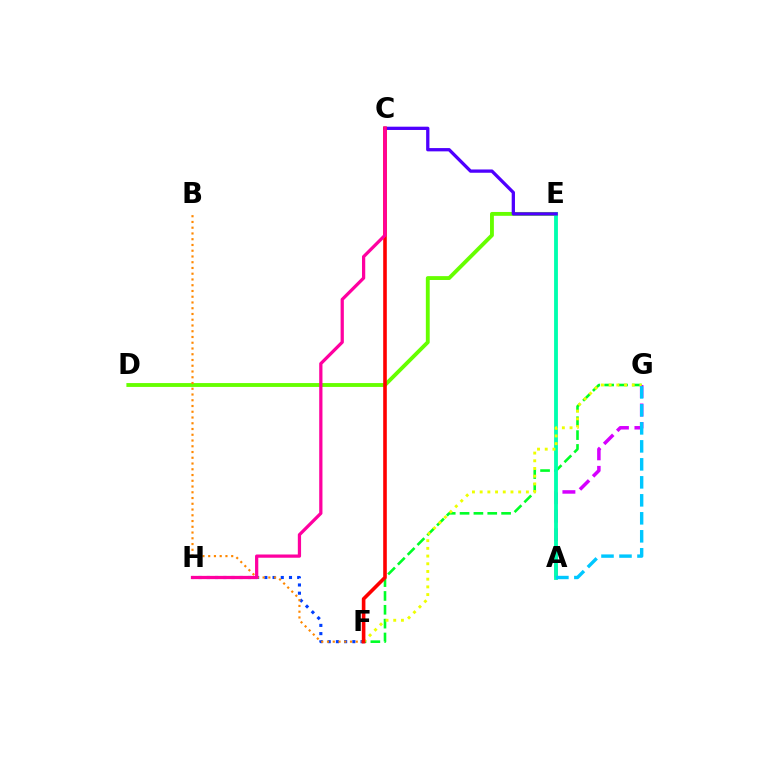{('D', 'E'): [{'color': '#66ff00', 'line_style': 'solid', 'thickness': 2.78}], ('F', 'G'): [{'color': '#00ff27', 'line_style': 'dashed', 'thickness': 1.88}, {'color': '#eeff00', 'line_style': 'dotted', 'thickness': 2.09}], ('A', 'G'): [{'color': '#d600ff', 'line_style': 'dashed', 'thickness': 2.52}, {'color': '#00c7ff', 'line_style': 'dashed', 'thickness': 2.44}], ('A', 'E'): [{'color': '#00ffaf', 'line_style': 'solid', 'thickness': 2.75}], ('F', 'H'): [{'color': '#003fff', 'line_style': 'dotted', 'thickness': 2.23}], ('C', 'E'): [{'color': '#4f00ff', 'line_style': 'solid', 'thickness': 2.37}], ('B', 'F'): [{'color': '#ff8800', 'line_style': 'dotted', 'thickness': 1.56}], ('C', 'F'): [{'color': '#ff0000', 'line_style': 'solid', 'thickness': 2.6}], ('C', 'H'): [{'color': '#ff00a0', 'line_style': 'solid', 'thickness': 2.34}]}